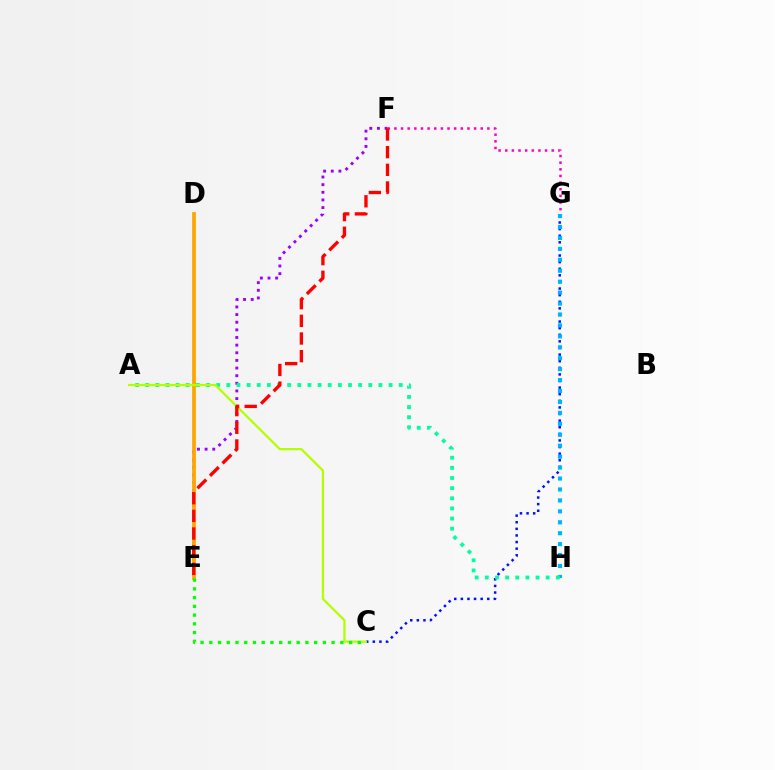{('E', 'F'): [{'color': '#9b00ff', 'line_style': 'dotted', 'thickness': 2.07}, {'color': '#ff0000', 'line_style': 'dashed', 'thickness': 2.4}], ('D', 'E'): [{'color': '#ffa500', 'line_style': 'solid', 'thickness': 2.69}], ('C', 'G'): [{'color': '#0010ff', 'line_style': 'dotted', 'thickness': 1.79}], ('G', 'H'): [{'color': '#00b5ff', 'line_style': 'dotted', 'thickness': 2.97}], ('A', 'H'): [{'color': '#00ff9d', 'line_style': 'dotted', 'thickness': 2.75}], ('F', 'G'): [{'color': '#ff00bd', 'line_style': 'dotted', 'thickness': 1.8}], ('A', 'C'): [{'color': '#b3ff00', 'line_style': 'solid', 'thickness': 1.6}], ('C', 'E'): [{'color': '#08ff00', 'line_style': 'dotted', 'thickness': 2.37}]}